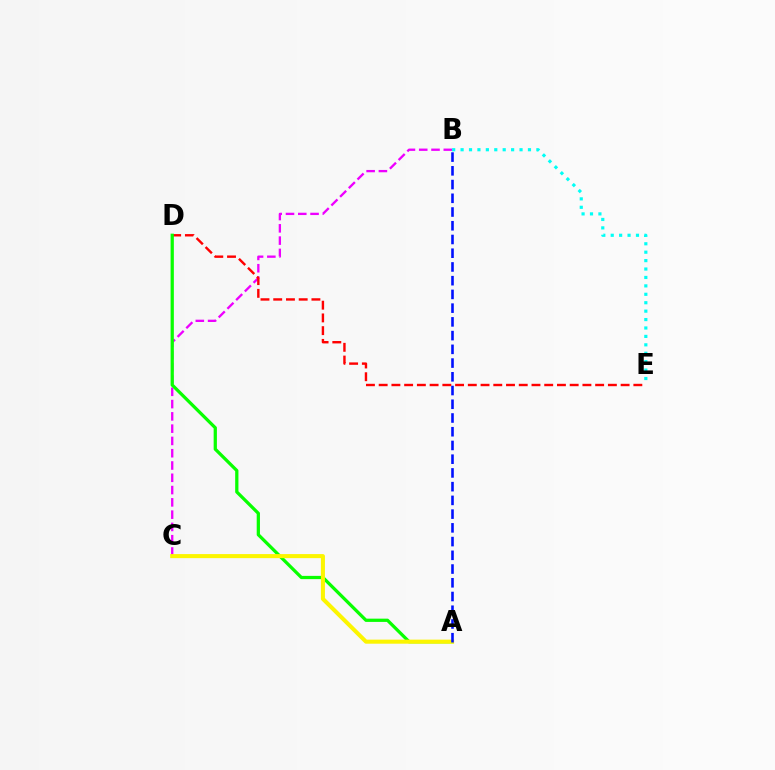{('B', 'C'): [{'color': '#ee00ff', 'line_style': 'dashed', 'thickness': 1.67}], ('D', 'E'): [{'color': '#ff0000', 'line_style': 'dashed', 'thickness': 1.73}], ('A', 'D'): [{'color': '#08ff00', 'line_style': 'solid', 'thickness': 2.34}], ('A', 'C'): [{'color': '#fcf500', 'line_style': 'solid', 'thickness': 2.92}], ('B', 'E'): [{'color': '#00fff6', 'line_style': 'dotted', 'thickness': 2.29}], ('A', 'B'): [{'color': '#0010ff', 'line_style': 'dashed', 'thickness': 1.87}]}